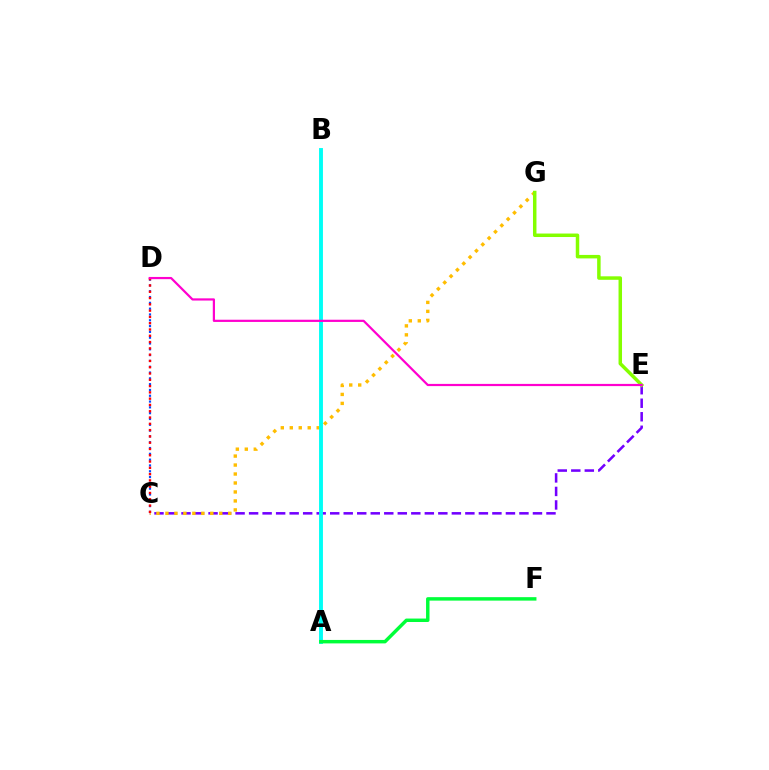{('C', 'D'): [{'color': '#004bff', 'line_style': 'dotted', 'thickness': 1.58}, {'color': '#ff0000', 'line_style': 'dotted', 'thickness': 1.71}], ('C', 'E'): [{'color': '#7200ff', 'line_style': 'dashed', 'thickness': 1.84}], ('C', 'G'): [{'color': '#ffbd00', 'line_style': 'dotted', 'thickness': 2.44}], ('A', 'B'): [{'color': '#00fff6', 'line_style': 'solid', 'thickness': 2.8}], ('A', 'F'): [{'color': '#00ff39', 'line_style': 'solid', 'thickness': 2.49}], ('E', 'G'): [{'color': '#84ff00', 'line_style': 'solid', 'thickness': 2.51}], ('D', 'E'): [{'color': '#ff00cf', 'line_style': 'solid', 'thickness': 1.59}]}